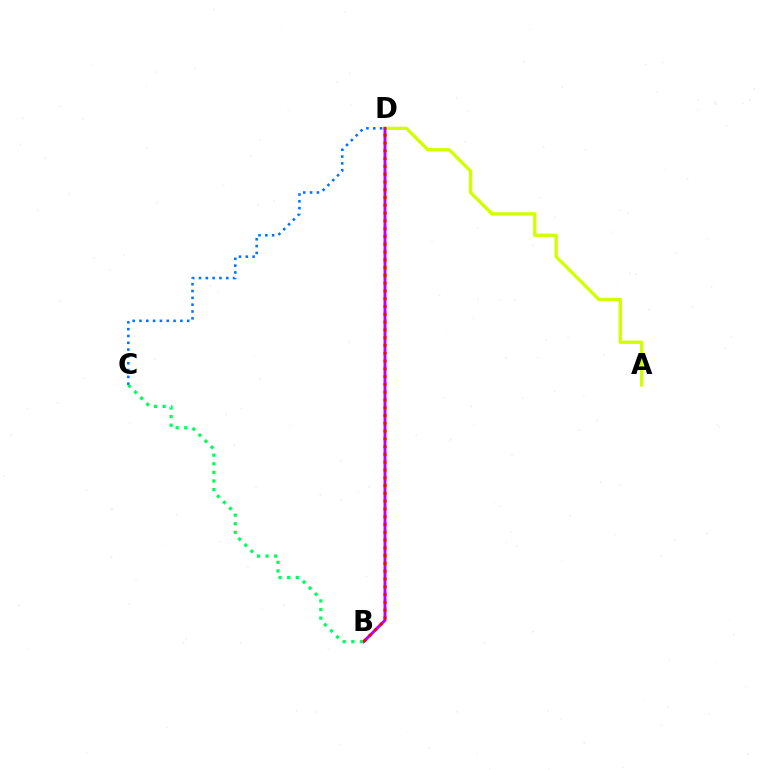{('A', 'D'): [{'color': '#d1ff00', 'line_style': 'solid', 'thickness': 2.38}], ('B', 'D'): [{'color': '#b900ff', 'line_style': 'solid', 'thickness': 2.13}, {'color': '#ff0000', 'line_style': 'dotted', 'thickness': 2.12}], ('C', 'D'): [{'color': '#0074ff', 'line_style': 'dotted', 'thickness': 1.85}], ('B', 'C'): [{'color': '#00ff5c', 'line_style': 'dotted', 'thickness': 2.34}]}